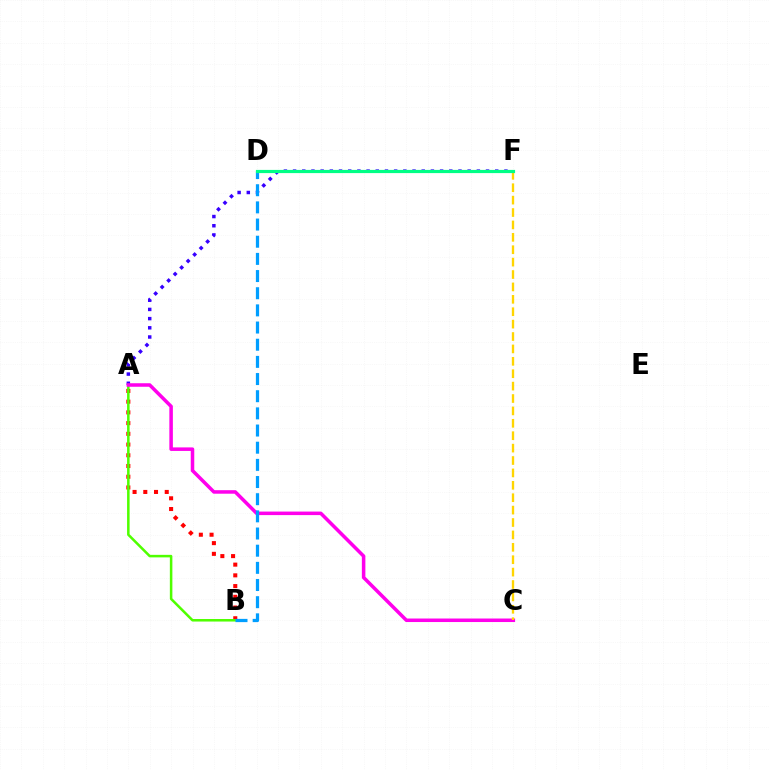{('A', 'B'): [{'color': '#ff0000', 'line_style': 'dotted', 'thickness': 2.91}, {'color': '#4fff00', 'line_style': 'solid', 'thickness': 1.82}], ('A', 'F'): [{'color': '#3700ff', 'line_style': 'dotted', 'thickness': 2.5}], ('A', 'C'): [{'color': '#ff00ed', 'line_style': 'solid', 'thickness': 2.54}], ('B', 'D'): [{'color': '#009eff', 'line_style': 'dashed', 'thickness': 2.33}], ('C', 'F'): [{'color': '#ffd500', 'line_style': 'dashed', 'thickness': 1.68}], ('D', 'F'): [{'color': '#00ff86', 'line_style': 'solid', 'thickness': 2.3}]}